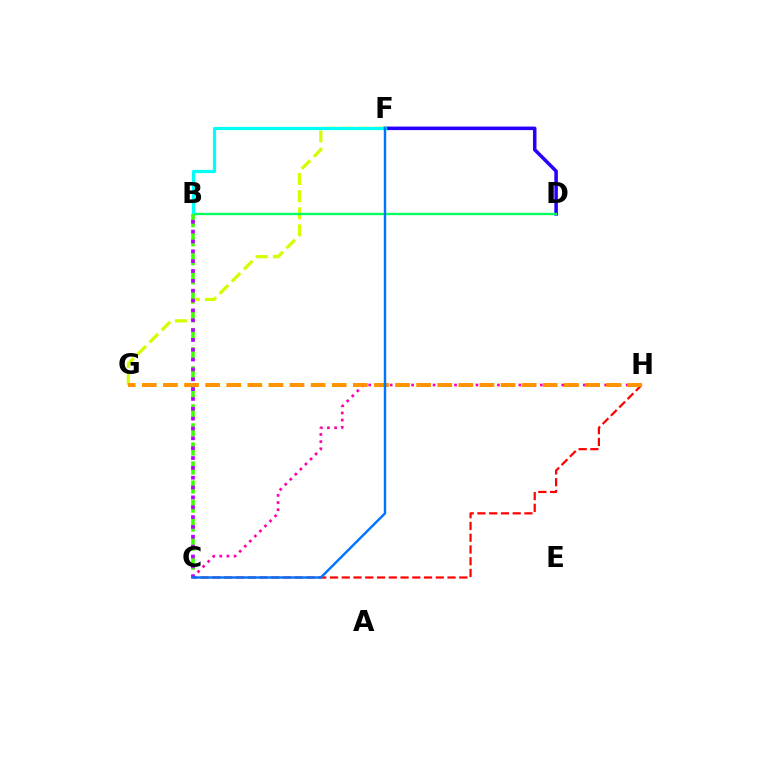{('D', 'F'): [{'color': '#2500ff', 'line_style': 'solid', 'thickness': 2.54}], ('C', 'H'): [{'color': '#ff00ac', 'line_style': 'dotted', 'thickness': 1.94}, {'color': '#ff0000', 'line_style': 'dashed', 'thickness': 1.6}], ('F', 'G'): [{'color': '#d1ff00', 'line_style': 'dashed', 'thickness': 2.33}], ('B', 'D'): [{'color': '#00ff5c', 'line_style': 'solid', 'thickness': 1.67}], ('B', 'F'): [{'color': '#00fff6', 'line_style': 'solid', 'thickness': 2.3}], ('B', 'C'): [{'color': '#3dff00', 'line_style': 'dashed', 'thickness': 2.58}, {'color': '#b900ff', 'line_style': 'dotted', 'thickness': 2.67}], ('G', 'H'): [{'color': '#ff9400', 'line_style': 'dashed', 'thickness': 2.87}], ('C', 'F'): [{'color': '#0074ff', 'line_style': 'solid', 'thickness': 1.75}]}